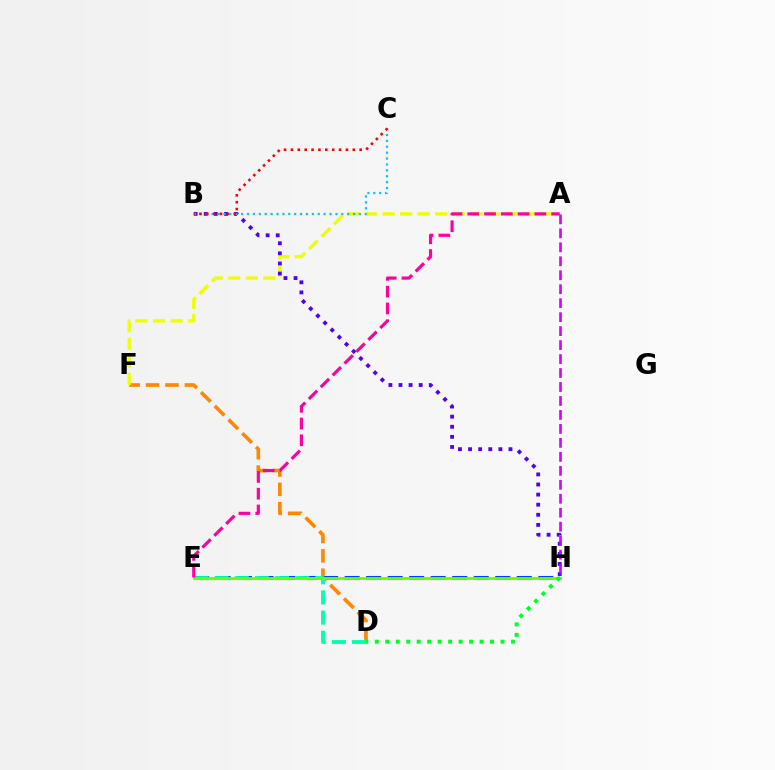{('D', 'F'): [{'color': '#ff8800', 'line_style': 'dashed', 'thickness': 2.63}], ('E', 'H'): [{'color': '#003fff', 'line_style': 'dashed', 'thickness': 2.92}, {'color': '#66ff00', 'line_style': 'solid', 'thickness': 2.04}], ('D', 'E'): [{'color': '#00ffaf', 'line_style': 'dashed', 'thickness': 2.74}], ('A', 'F'): [{'color': '#eeff00', 'line_style': 'dashed', 'thickness': 2.39}], ('B', 'H'): [{'color': '#4f00ff', 'line_style': 'dotted', 'thickness': 2.74}], ('A', 'H'): [{'color': '#d600ff', 'line_style': 'dashed', 'thickness': 1.9}], ('A', 'E'): [{'color': '#ff00a0', 'line_style': 'dashed', 'thickness': 2.28}], ('B', 'C'): [{'color': '#00c7ff', 'line_style': 'dotted', 'thickness': 1.6}, {'color': '#ff0000', 'line_style': 'dotted', 'thickness': 1.87}], ('D', 'H'): [{'color': '#00ff27', 'line_style': 'dotted', 'thickness': 2.85}]}